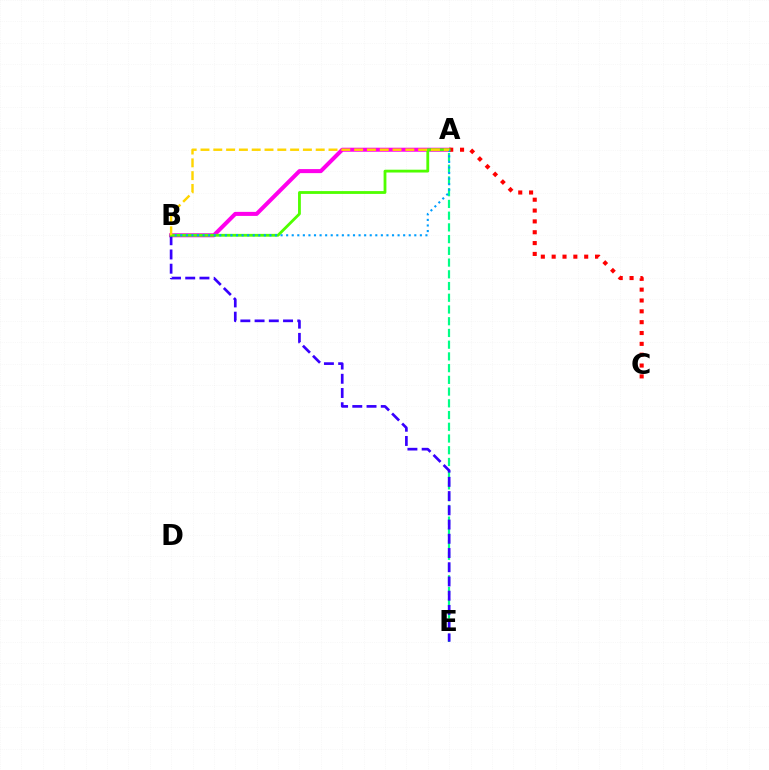{('A', 'E'): [{'color': '#00ff86', 'line_style': 'dashed', 'thickness': 1.59}], ('A', 'B'): [{'color': '#ff00ed', 'line_style': 'solid', 'thickness': 2.91}, {'color': '#4fff00', 'line_style': 'solid', 'thickness': 2.03}, {'color': '#009eff', 'line_style': 'dotted', 'thickness': 1.51}, {'color': '#ffd500', 'line_style': 'dashed', 'thickness': 1.74}], ('A', 'C'): [{'color': '#ff0000', 'line_style': 'dotted', 'thickness': 2.95}], ('B', 'E'): [{'color': '#3700ff', 'line_style': 'dashed', 'thickness': 1.93}]}